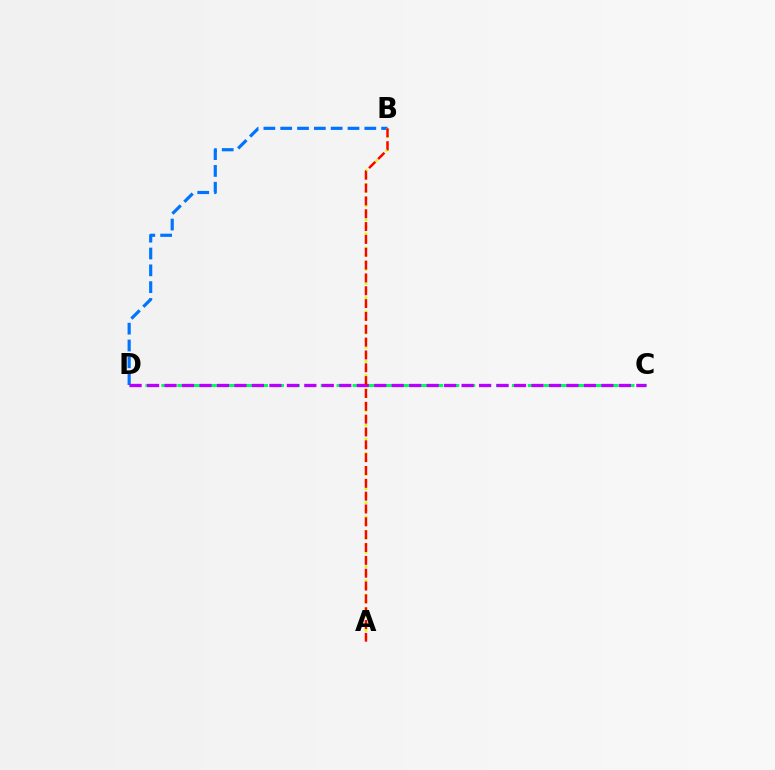{('C', 'D'): [{'color': '#00ff5c', 'line_style': 'dashed', 'thickness': 2.16}, {'color': '#b900ff', 'line_style': 'dashed', 'thickness': 2.37}], ('B', 'D'): [{'color': '#0074ff', 'line_style': 'dashed', 'thickness': 2.29}], ('A', 'B'): [{'color': '#d1ff00', 'line_style': 'dotted', 'thickness': 1.92}, {'color': '#ff0000', 'line_style': 'dashed', 'thickness': 1.74}]}